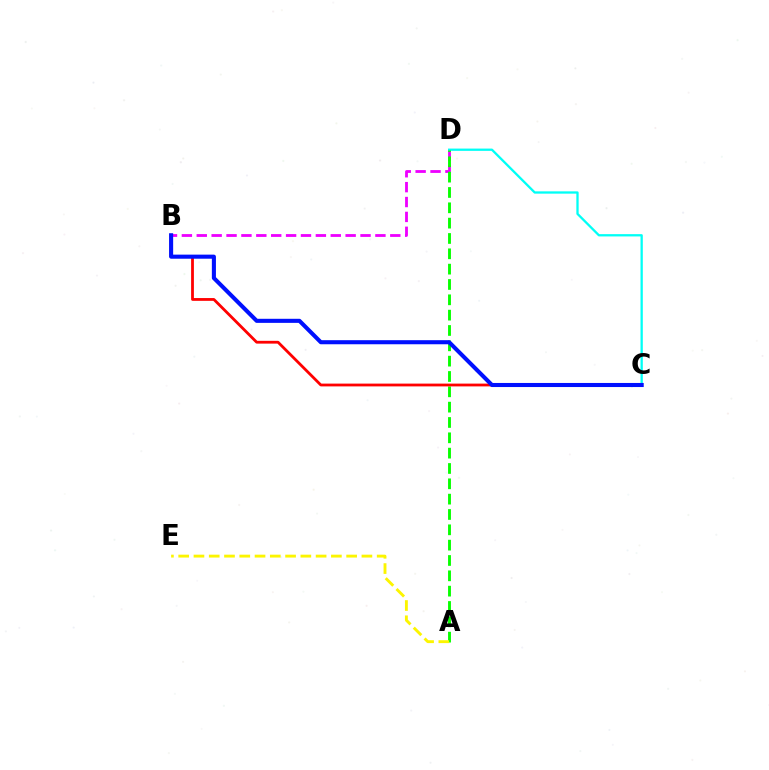{('B', 'D'): [{'color': '#ee00ff', 'line_style': 'dashed', 'thickness': 2.02}], ('C', 'D'): [{'color': '#00fff6', 'line_style': 'solid', 'thickness': 1.65}], ('A', 'D'): [{'color': '#08ff00', 'line_style': 'dashed', 'thickness': 2.08}], ('B', 'C'): [{'color': '#ff0000', 'line_style': 'solid', 'thickness': 2.01}, {'color': '#0010ff', 'line_style': 'solid', 'thickness': 2.94}], ('A', 'E'): [{'color': '#fcf500', 'line_style': 'dashed', 'thickness': 2.07}]}